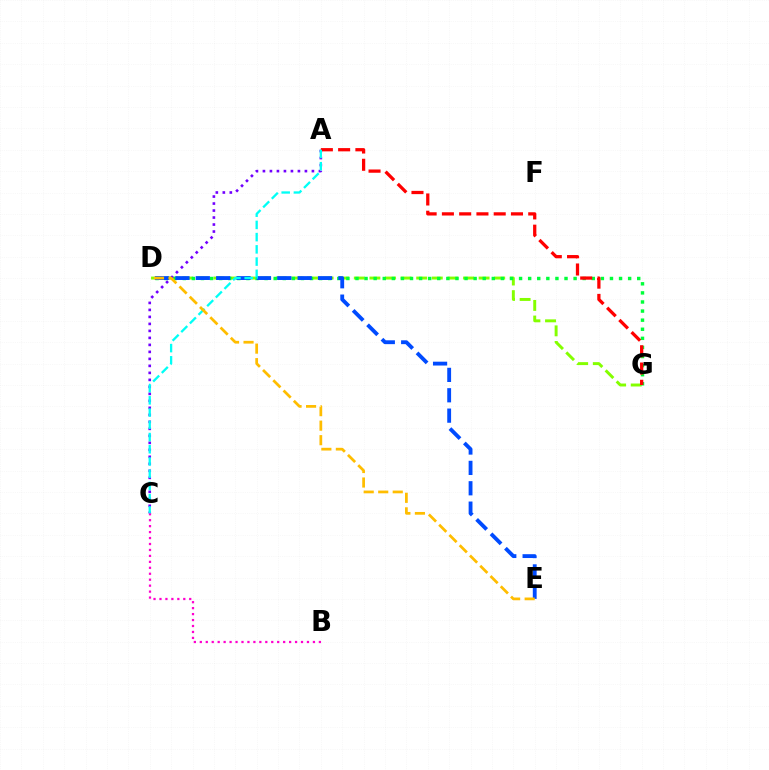{('D', 'G'): [{'color': '#84ff00', 'line_style': 'dashed', 'thickness': 2.12}, {'color': '#00ff39', 'line_style': 'dotted', 'thickness': 2.47}], ('A', 'C'): [{'color': '#7200ff', 'line_style': 'dotted', 'thickness': 1.9}, {'color': '#00fff6', 'line_style': 'dashed', 'thickness': 1.66}], ('D', 'E'): [{'color': '#004bff', 'line_style': 'dashed', 'thickness': 2.77}, {'color': '#ffbd00', 'line_style': 'dashed', 'thickness': 1.97}], ('A', 'G'): [{'color': '#ff0000', 'line_style': 'dashed', 'thickness': 2.35}], ('B', 'C'): [{'color': '#ff00cf', 'line_style': 'dotted', 'thickness': 1.62}]}